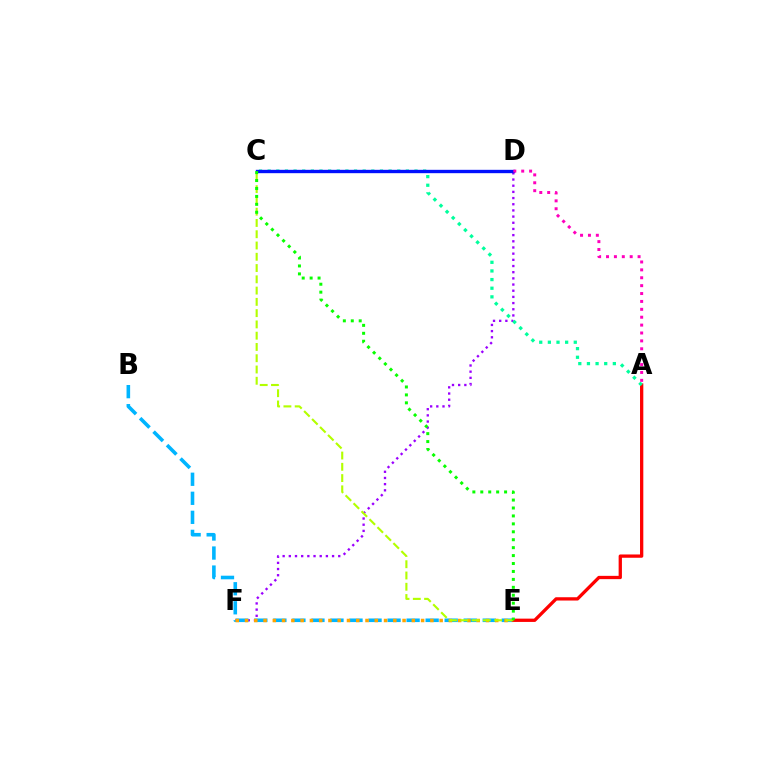{('D', 'F'): [{'color': '#9b00ff', 'line_style': 'dotted', 'thickness': 1.68}], ('B', 'E'): [{'color': '#00b5ff', 'line_style': 'dashed', 'thickness': 2.59}], ('E', 'F'): [{'color': '#ffa500', 'line_style': 'dotted', 'thickness': 2.52}], ('A', 'E'): [{'color': '#ff0000', 'line_style': 'solid', 'thickness': 2.37}], ('A', 'C'): [{'color': '#00ff9d', 'line_style': 'dotted', 'thickness': 2.35}], ('C', 'D'): [{'color': '#0010ff', 'line_style': 'solid', 'thickness': 2.42}], ('C', 'E'): [{'color': '#b3ff00', 'line_style': 'dashed', 'thickness': 1.53}, {'color': '#08ff00', 'line_style': 'dotted', 'thickness': 2.16}], ('A', 'D'): [{'color': '#ff00bd', 'line_style': 'dotted', 'thickness': 2.14}]}